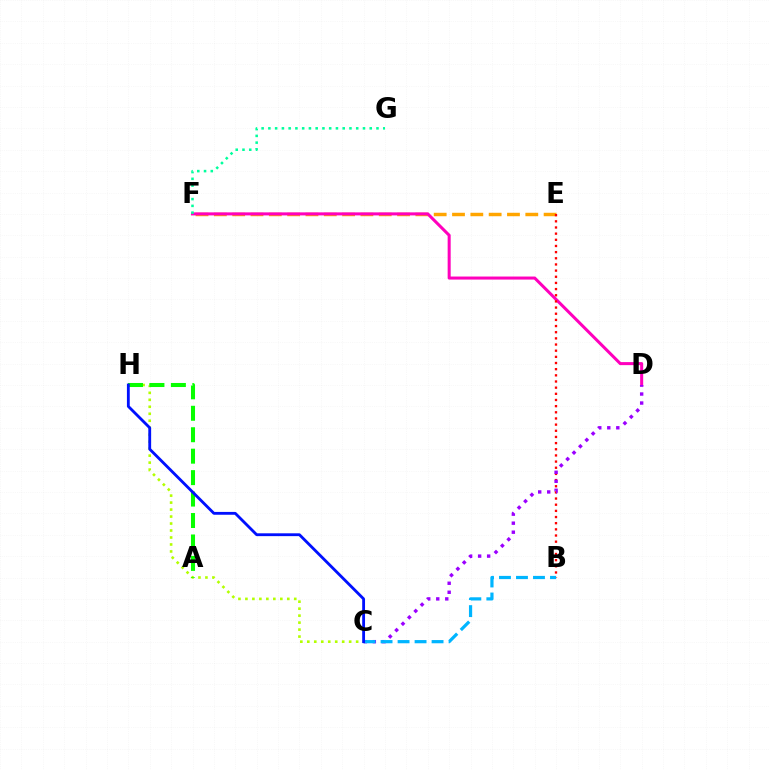{('E', 'F'): [{'color': '#ffa500', 'line_style': 'dashed', 'thickness': 2.49}], ('D', 'F'): [{'color': '#ff00bd', 'line_style': 'solid', 'thickness': 2.19}], ('F', 'G'): [{'color': '#00ff9d', 'line_style': 'dotted', 'thickness': 1.84}], ('C', 'H'): [{'color': '#b3ff00', 'line_style': 'dotted', 'thickness': 1.9}, {'color': '#0010ff', 'line_style': 'solid', 'thickness': 2.04}], ('A', 'H'): [{'color': '#08ff00', 'line_style': 'dashed', 'thickness': 2.91}], ('B', 'E'): [{'color': '#ff0000', 'line_style': 'dotted', 'thickness': 1.67}], ('C', 'D'): [{'color': '#9b00ff', 'line_style': 'dotted', 'thickness': 2.45}], ('B', 'C'): [{'color': '#00b5ff', 'line_style': 'dashed', 'thickness': 2.31}]}